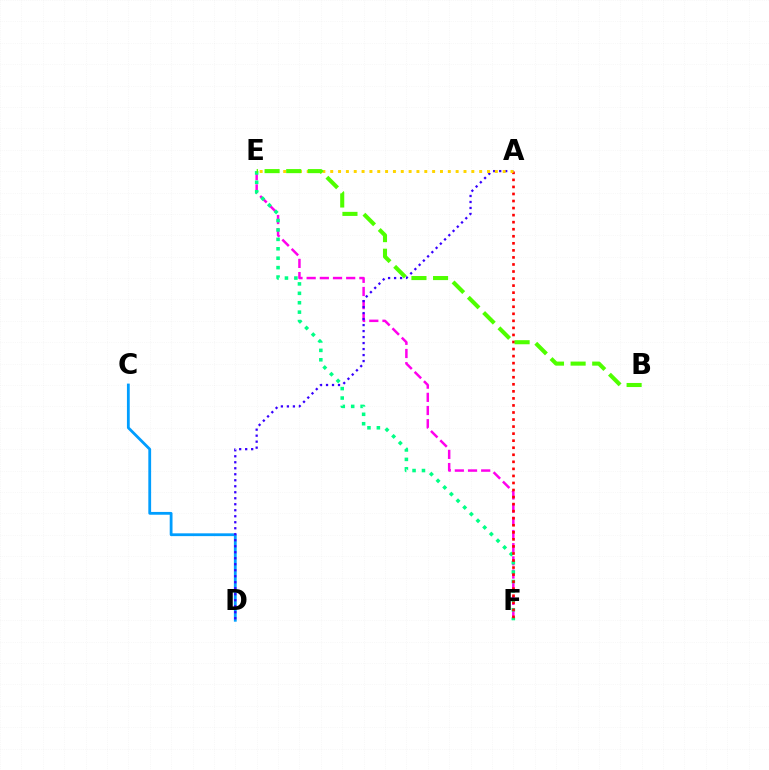{('C', 'D'): [{'color': '#009eff', 'line_style': 'solid', 'thickness': 2.01}], ('E', 'F'): [{'color': '#ff00ed', 'line_style': 'dashed', 'thickness': 1.79}, {'color': '#00ff86', 'line_style': 'dotted', 'thickness': 2.56}], ('A', 'D'): [{'color': '#3700ff', 'line_style': 'dotted', 'thickness': 1.63}], ('A', 'F'): [{'color': '#ff0000', 'line_style': 'dotted', 'thickness': 1.92}], ('A', 'E'): [{'color': '#ffd500', 'line_style': 'dotted', 'thickness': 2.13}], ('B', 'E'): [{'color': '#4fff00', 'line_style': 'dashed', 'thickness': 2.94}]}